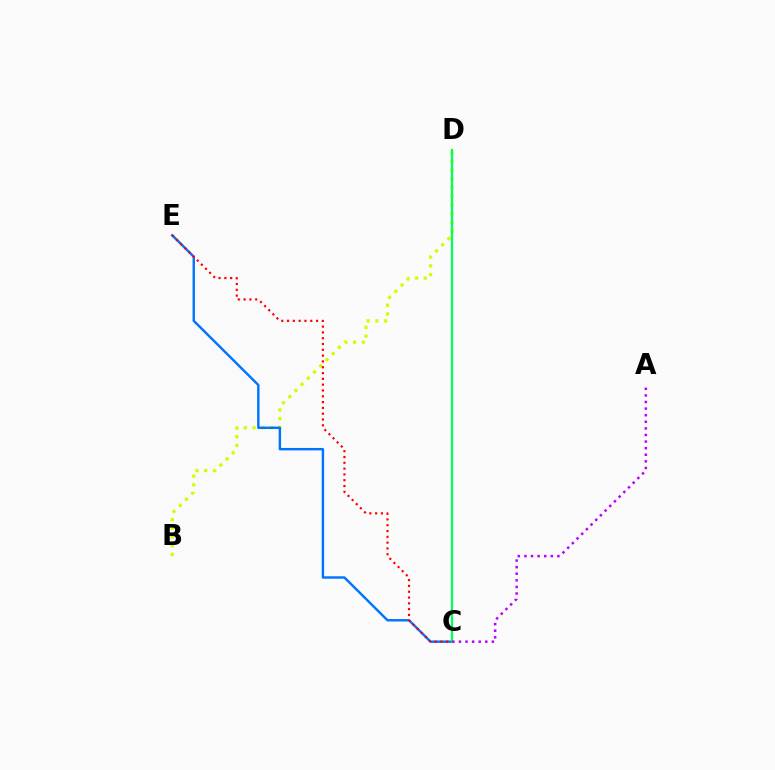{('B', 'D'): [{'color': '#d1ff00', 'line_style': 'dotted', 'thickness': 2.37}], ('C', 'E'): [{'color': '#0074ff', 'line_style': 'solid', 'thickness': 1.74}, {'color': '#ff0000', 'line_style': 'dotted', 'thickness': 1.58}], ('C', 'D'): [{'color': '#00ff5c', 'line_style': 'solid', 'thickness': 1.63}], ('A', 'C'): [{'color': '#b900ff', 'line_style': 'dotted', 'thickness': 1.79}]}